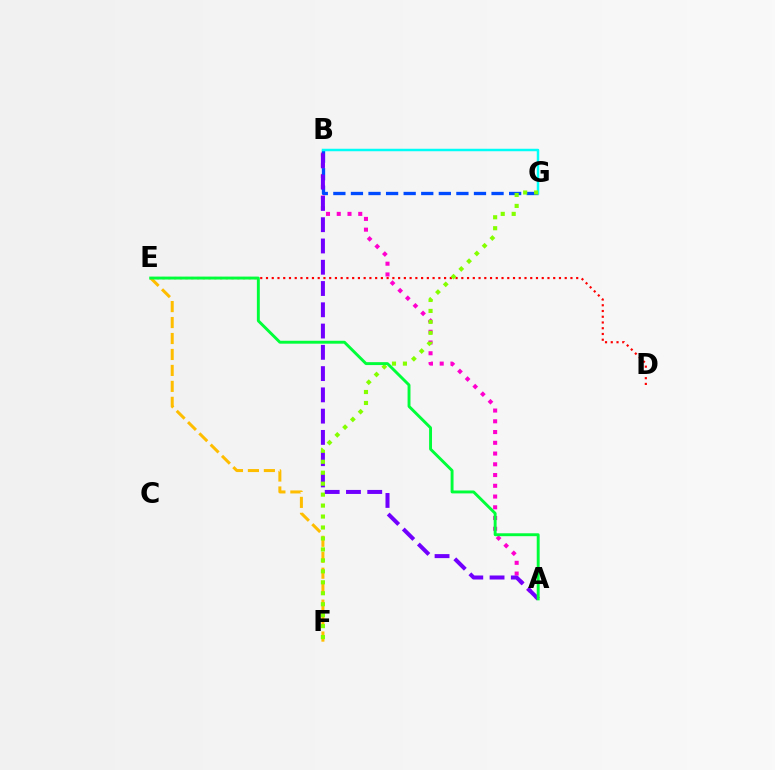{('A', 'B'): [{'color': '#ff00cf', 'line_style': 'dotted', 'thickness': 2.92}, {'color': '#7200ff', 'line_style': 'dashed', 'thickness': 2.89}], ('D', 'E'): [{'color': '#ff0000', 'line_style': 'dotted', 'thickness': 1.56}], ('B', 'G'): [{'color': '#004bff', 'line_style': 'dashed', 'thickness': 2.39}, {'color': '#00fff6', 'line_style': 'solid', 'thickness': 1.8}], ('E', 'F'): [{'color': '#ffbd00', 'line_style': 'dashed', 'thickness': 2.17}], ('F', 'G'): [{'color': '#84ff00', 'line_style': 'dotted', 'thickness': 2.98}], ('A', 'E'): [{'color': '#00ff39', 'line_style': 'solid', 'thickness': 2.09}]}